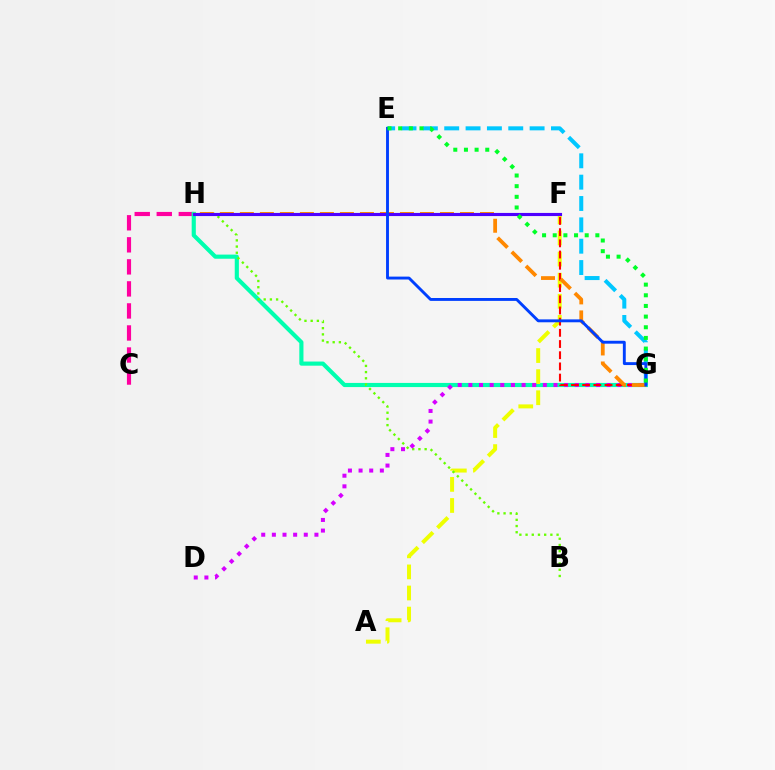{('C', 'H'): [{'color': '#ff00a0', 'line_style': 'dashed', 'thickness': 2.99}], ('G', 'H'): [{'color': '#00ffaf', 'line_style': 'solid', 'thickness': 2.98}, {'color': '#ff8800', 'line_style': 'dashed', 'thickness': 2.72}], ('E', 'G'): [{'color': '#00c7ff', 'line_style': 'dashed', 'thickness': 2.9}, {'color': '#003fff', 'line_style': 'solid', 'thickness': 2.08}, {'color': '#00ff27', 'line_style': 'dotted', 'thickness': 2.9}], ('A', 'F'): [{'color': '#eeff00', 'line_style': 'dashed', 'thickness': 2.86}], ('B', 'H'): [{'color': '#66ff00', 'line_style': 'dotted', 'thickness': 1.68}], ('D', 'G'): [{'color': '#d600ff', 'line_style': 'dotted', 'thickness': 2.89}], ('F', 'G'): [{'color': '#ff0000', 'line_style': 'dashed', 'thickness': 1.52}], ('F', 'H'): [{'color': '#4f00ff', 'line_style': 'solid', 'thickness': 2.25}]}